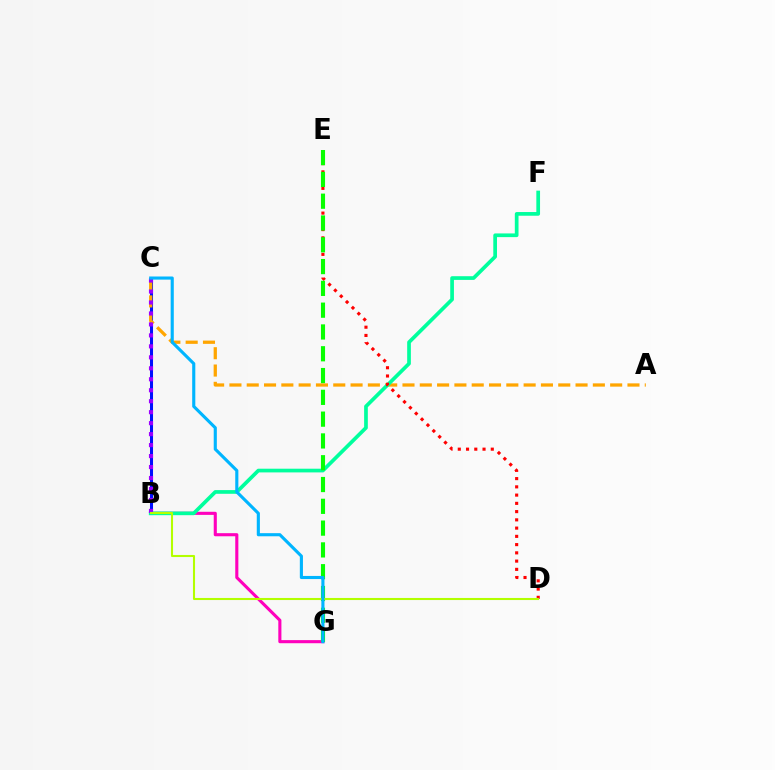{('B', 'C'): [{'color': '#0010ff', 'line_style': 'solid', 'thickness': 2.18}, {'color': '#9b00ff', 'line_style': 'dotted', 'thickness': 2.98}], ('B', 'G'): [{'color': '#ff00bd', 'line_style': 'solid', 'thickness': 2.23}], ('A', 'C'): [{'color': '#ffa500', 'line_style': 'dashed', 'thickness': 2.35}], ('B', 'F'): [{'color': '#00ff9d', 'line_style': 'solid', 'thickness': 2.66}], ('D', 'E'): [{'color': '#ff0000', 'line_style': 'dotted', 'thickness': 2.24}], ('E', 'G'): [{'color': '#08ff00', 'line_style': 'dashed', 'thickness': 2.96}], ('B', 'D'): [{'color': '#b3ff00', 'line_style': 'solid', 'thickness': 1.5}], ('C', 'G'): [{'color': '#00b5ff', 'line_style': 'solid', 'thickness': 2.25}]}